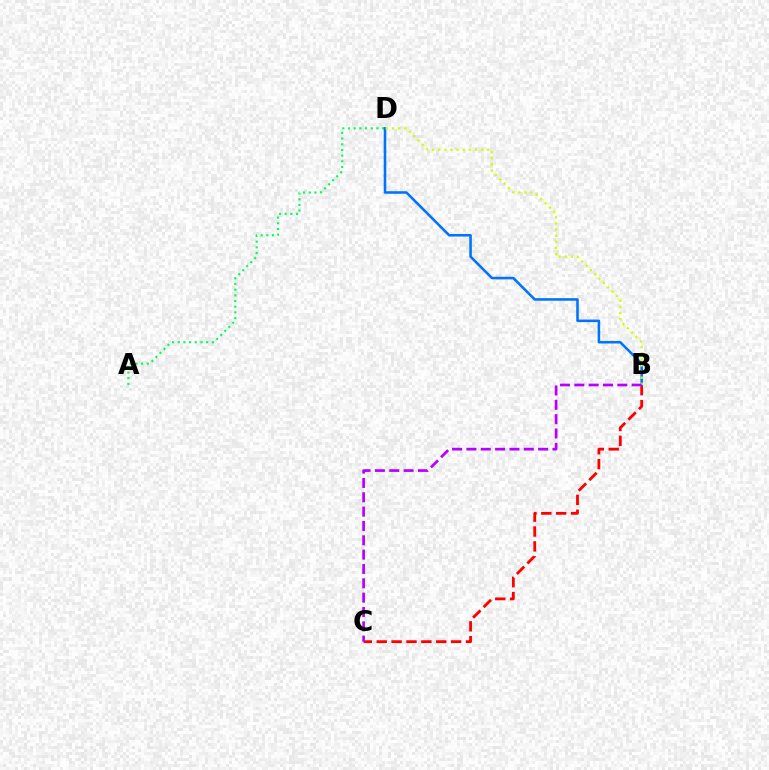{('B', 'C'): [{'color': '#ff0000', 'line_style': 'dashed', 'thickness': 2.02}, {'color': '#b900ff', 'line_style': 'dashed', 'thickness': 1.95}], ('A', 'D'): [{'color': '#00ff5c', 'line_style': 'dotted', 'thickness': 1.54}], ('B', 'D'): [{'color': '#0074ff', 'line_style': 'solid', 'thickness': 1.85}, {'color': '#d1ff00', 'line_style': 'dotted', 'thickness': 1.67}]}